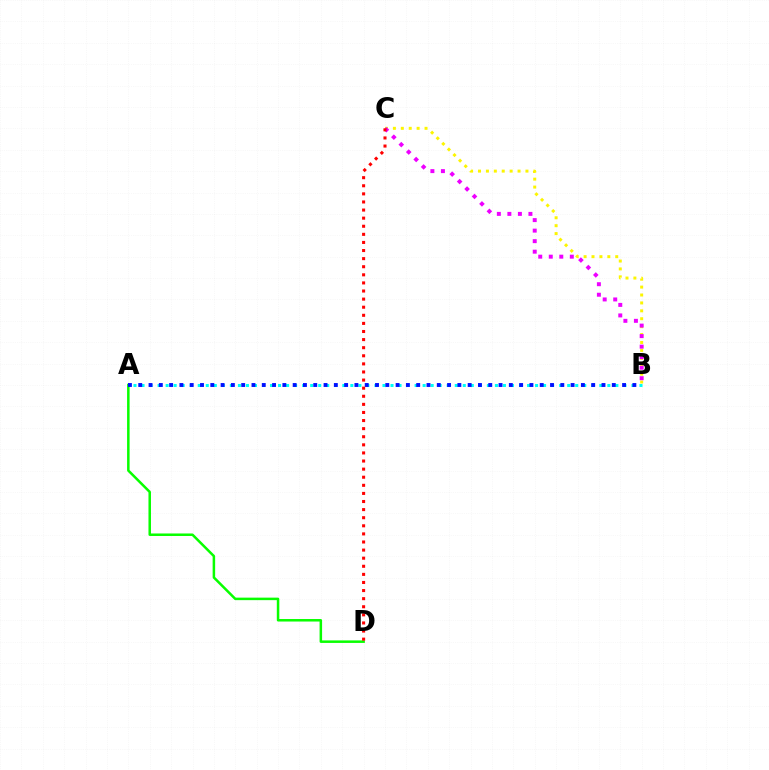{('A', 'D'): [{'color': '#08ff00', 'line_style': 'solid', 'thickness': 1.81}], ('A', 'B'): [{'color': '#00fff6', 'line_style': 'dotted', 'thickness': 2.18}, {'color': '#0010ff', 'line_style': 'dotted', 'thickness': 2.8}], ('B', 'C'): [{'color': '#fcf500', 'line_style': 'dotted', 'thickness': 2.15}, {'color': '#ee00ff', 'line_style': 'dotted', 'thickness': 2.86}], ('C', 'D'): [{'color': '#ff0000', 'line_style': 'dotted', 'thickness': 2.2}]}